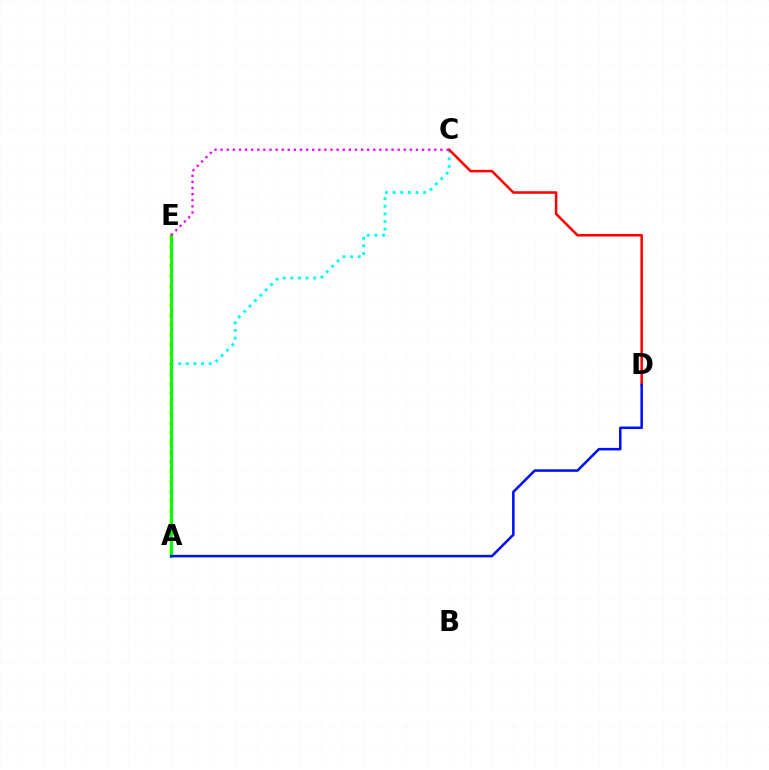{('A', 'E'): [{'color': '#fcf500', 'line_style': 'dotted', 'thickness': 2.66}, {'color': '#08ff00', 'line_style': 'solid', 'thickness': 2.19}], ('A', 'C'): [{'color': '#00fff6', 'line_style': 'dotted', 'thickness': 2.07}], ('C', 'D'): [{'color': '#ff0000', 'line_style': 'solid', 'thickness': 1.81}], ('C', 'E'): [{'color': '#ee00ff', 'line_style': 'dotted', 'thickness': 1.66}], ('A', 'D'): [{'color': '#0010ff', 'line_style': 'solid', 'thickness': 1.82}]}